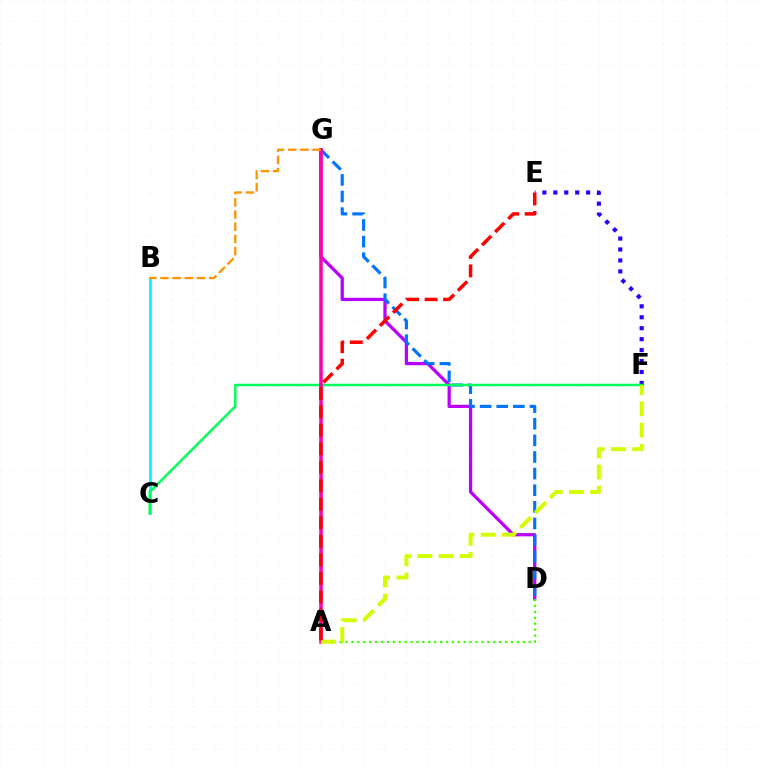{('E', 'F'): [{'color': '#2500ff', 'line_style': 'dotted', 'thickness': 2.97}], ('D', 'G'): [{'color': '#b900ff', 'line_style': 'solid', 'thickness': 2.35}, {'color': '#0074ff', 'line_style': 'dashed', 'thickness': 2.26}], ('B', 'C'): [{'color': '#00fff6', 'line_style': 'solid', 'thickness': 2.07}], ('A', 'D'): [{'color': '#3dff00', 'line_style': 'dotted', 'thickness': 1.6}], ('C', 'F'): [{'color': '#00ff5c', 'line_style': 'solid', 'thickness': 1.8}], ('A', 'G'): [{'color': '#ff00ac', 'line_style': 'solid', 'thickness': 2.52}], ('B', 'G'): [{'color': '#ff9400', 'line_style': 'dashed', 'thickness': 1.65}], ('A', 'F'): [{'color': '#d1ff00', 'line_style': 'dashed', 'thickness': 2.88}], ('A', 'E'): [{'color': '#ff0000', 'line_style': 'dashed', 'thickness': 2.51}]}